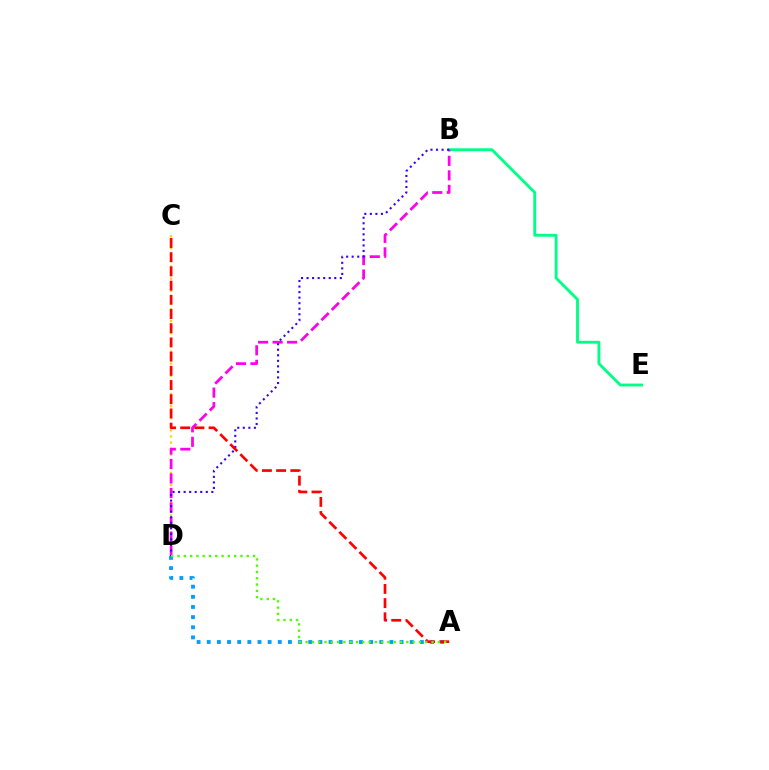{('C', 'D'): [{'color': '#ffd500', 'line_style': 'dotted', 'thickness': 1.65}], ('B', 'E'): [{'color': '#00ff86', 'line_style': 'solid', 'thickness': 2.05}], ('B', 'D'): [{'color': '#ff00ed', 'line_style': 'dashed', 'thickness': 1.97}, {'color': '#3700ff', 'line_style': 'dotted', 'thickness': 1.51}], ('A', 'D'): [{'color': '#009eff', 'line_style': 'dotted', 'thickness': 2.76}, {'color': '#4fff00', 'line_style': 'dotted', 'thickness': 1.71}], ('A', 'C'): [{'color': '#ff0000', 'line_style': 'dashed', 'thickness': 1.93}]}